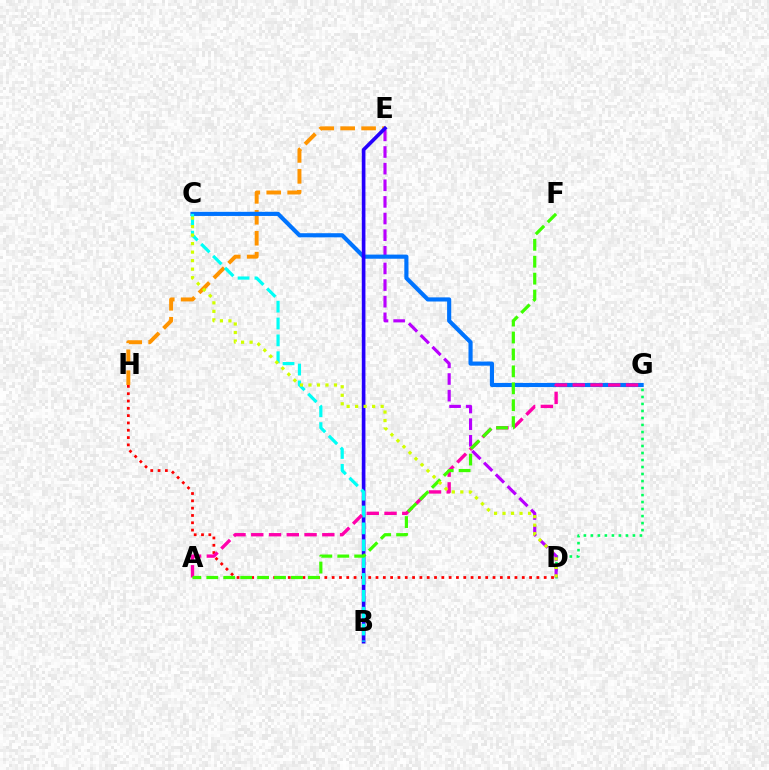{('D', 'G'): [{'color': '#00ff5c', 'line_style': 'dotted', 'thickness': 1.9}], ('E', 'H'): [{'color': '#ff9400', 'line_style': 'dashed', 'thickness': 2.84}], ('D', 'E'): [{'color': '#b900ff', 'line_style': 'dashed', 'thickness': 2.26}], ('D', 'H'): [{'color': '#ff0000', 'line_style': 'dotted', 'thickness': 1.99}], ('C', 'G'): [{'color': '#0074ff', 'line_style': 'solid', 'thickness': 2.97}], ('B', 'E'): [{'color': '#2500ff', 'line_style': 'solid', 'thickness': 2.62}], ('B', 'C'): [{'color': '#00fff6', 'line_style': 'dashed', 'thickness': 2.29}], ('A', 'G'): [{'color': '#ff00ac', 'line_style': 'dashed', 'thickness': 2.41}], ('A', 'F'): [{'color': '#3dff00', 'line_style': 'dashed', 'thickness': 2.3}], ('C', 'D'): [{'color': '#d1ff00', 'line_style': 'dotted', 'thickness': 2.31}]}